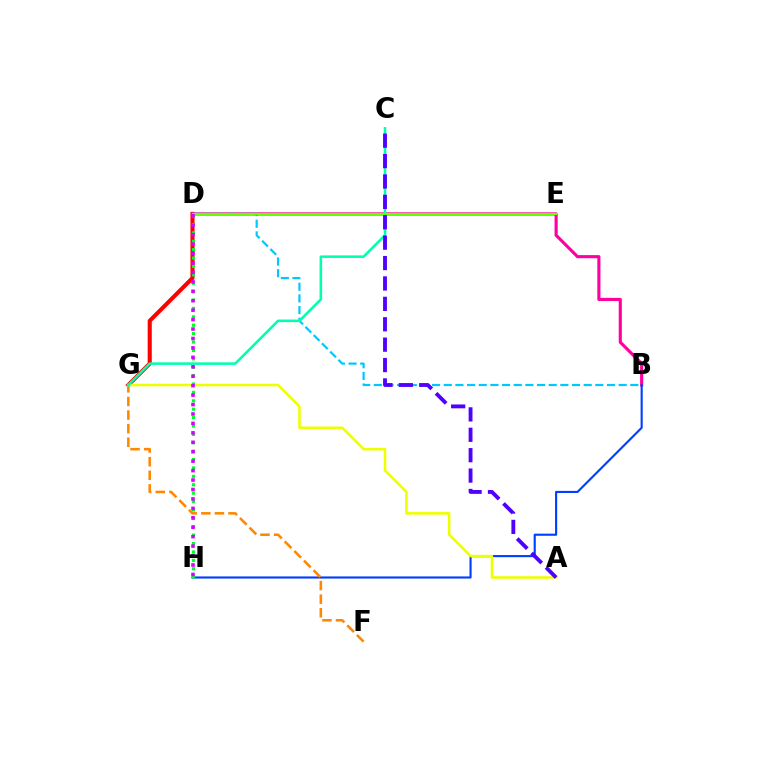{('D', 'G'): [{'color': '#ff0000', 'line_style': 'solid', 'thickness': 2.95}], ('B', 'D'): [{'color': '#ff00a0', 'line_style': 'solid', 'thickness': 2.25}, {'color': '#00c7ff', 'line_style': 'dashed', 'thickness': 1.58}], ('B', 'H'): [{'color': '#003fff', 'line_style': 'solid', 'thickness': 1.53}], ('F', 'G'): [{'color': '#ff8800', 'line_style': 'dashed', 'thickness': 1.85}], ('A', 'G'): [{'color': '#eeff00', 'line_style': 'solid', 'thickness': 1.85}], ('C', 'G'): [{'color': '#00ffaf', 'line_style': 'solid', 'thickness': 1.84}], ('D', 'H'): [{'color': '#00ff27', 'line_style': 'dotted', 'thickness': 2.28}, {'color': '#d600ff', 'line_style': 'dotted', 'thickness': 2.56}], ('D', 'E'): [{'color': '#66ff00', 'line_style': 'solid', 'thickness': 1.55}], ('A', 'C'): [{'color': '#4f00ff', 'line_style': 'dashed', 'thickness': 2.77}]}